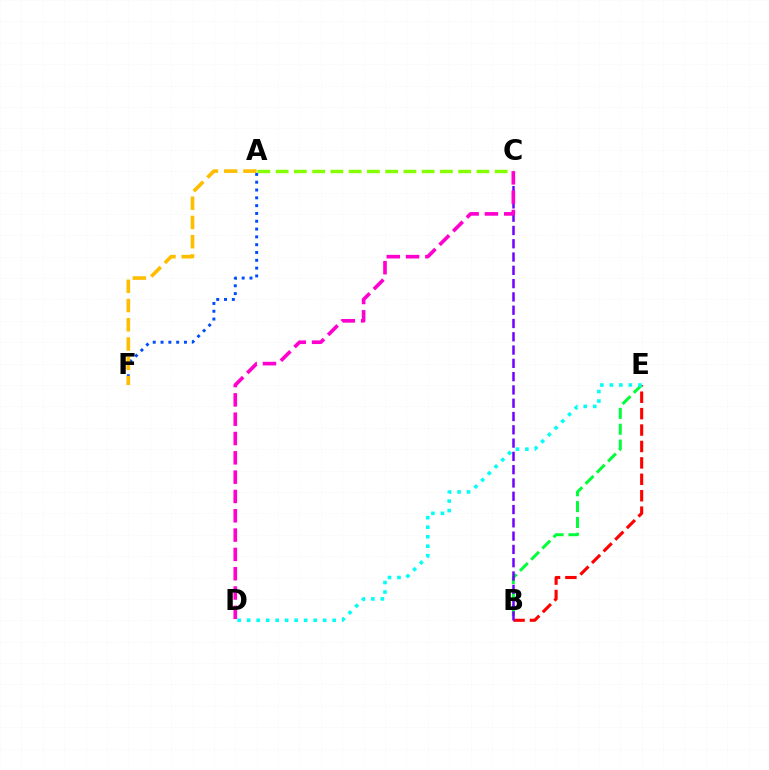{('B', 'E'): [{'color': '#ff0000', 'line_style': 'dashed', 'thickness': 2.23}, {'color': '#00ff39', 'line_style': 'dashed', 'thickness': 2.15}], ('A', 'C'): [{'color': '#84ff00', 'line_style': 'dashed', 'thickness': 2.48}], ('A', 'F'): [{'color': '#004bff', 'line_style': 'dotted', 'thickness': 2.12}, {'color': '#ffbd00', 'line_style': 'dashed', 'thickness': 2.61}], ('D', 'E'): [{'color': '#00fff6', 'line_style': 'dotted', 'thickness': 2.58}], ('B', 'C'): [{'color': '#7200ff', 'line_style': 'dashed', 'thickness': 1.81}], ('C', 'D'): [{'color': '#ff00cf', 'line_style': 'dashed', 'thickness': 2.62}]}